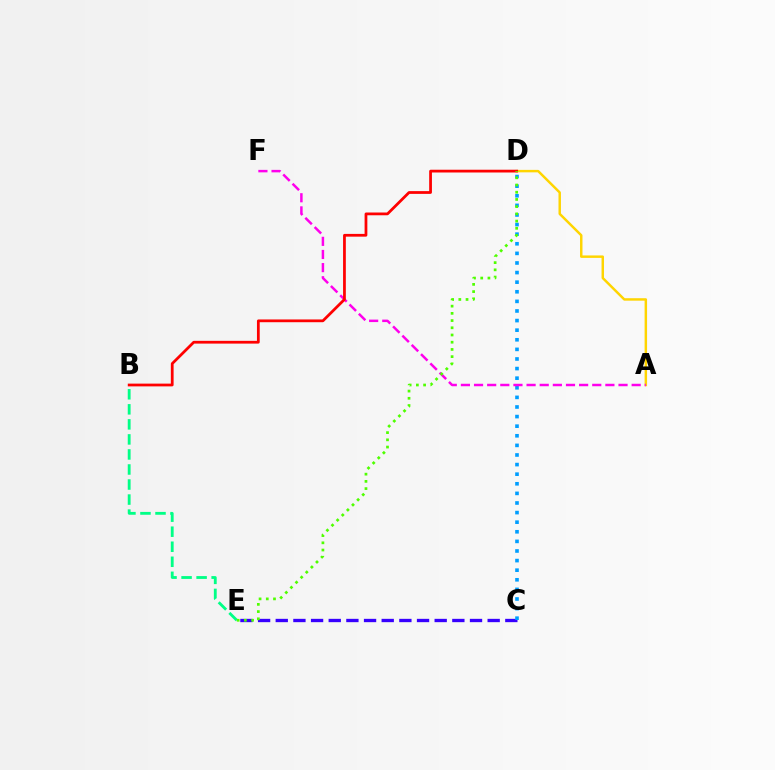{('A', 'D'): [{'color': '#ffd500', 'line_style': 'solid', 'thickness': 1.77}], ('C', 'E'): [{'color': '#3700ff', 'line_style': 'dashed', 'thickness': 2.4}], ('C', 'D'): [{'color': '#009eff', 'line_style': 'dotted', 'thickness': 2.61}], ('A', 'F'): [{'color': '#ff00ed', 'line_style': 'dashed', 'thickness': 1.78}], ('B', 'D'): [{'color': '#ff0000', 'line_style': 'solid', 'thickness': 1.99}], ('B', 'E'): [{'color': '#00ff86', 'line_style': 'dashed', 'thickness': 2.04}], ('D', 'E'): [{'color': '#4fff00', 'line_style': 'dotted', 'thickness': 1.96}]}